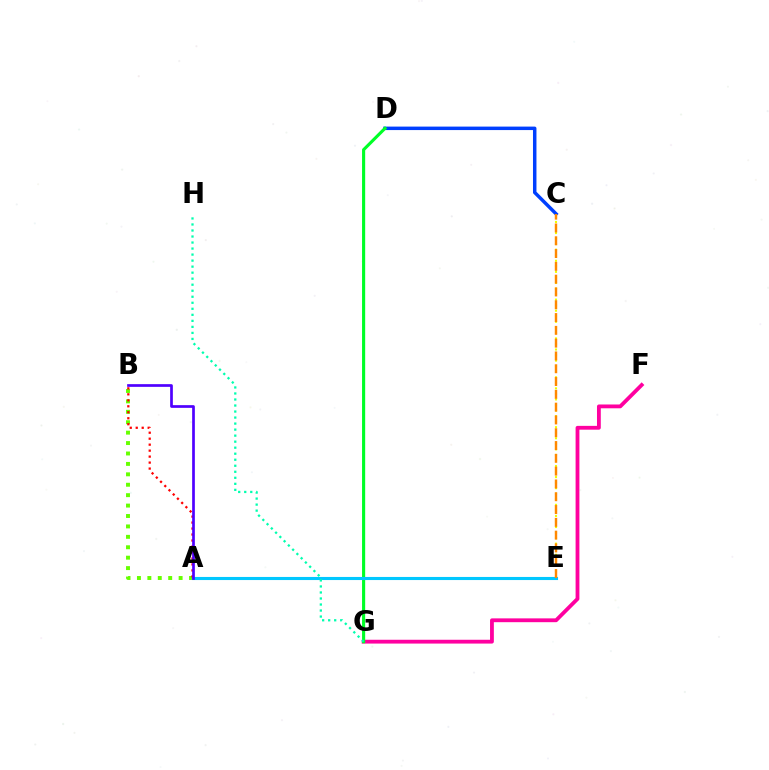{('A', 'E'): [{'color': '#d600ff', 'line_style': 'solid', 'thickness': 2.05}, {'color': '#00c7ff', 'line_style': 'solid', 'thickness': 2.24}], ('F', 'G'): [{'color': '#ff00a0', 'line_style': 'solid', 'thickness': 2.74}], ('C', 'D'): [{'color': '#003fff', 'line_style': 'solid', 'thickness': 2.5}], ('D', 'G'): [{'color': '#00ff27', 'line_style': 'solid', 'thickness': 2.25}], ('A', 'B'): [{'color': '#66ff00', 'line_style': 'dotted', 'thickness': 2.83}, {'color': '#ff0000', 'line_style': 'dotted', 'thickness': 1.62}, {'color': '#4f00ff', 'line_style': 'solid', 'thickness': 1.94}], ('C', 'E'): [{'color': '#eeff00', 'line_style': 'dotted', 'thickness': 1.51}, {'color': '#ff8800', 'line_style': 'dashed', 'thickness': 1.74}], ('G', 'H'): [{'color': '#00ffaf', 'line_style': 'dotted', 'thickness': 1.64}]}